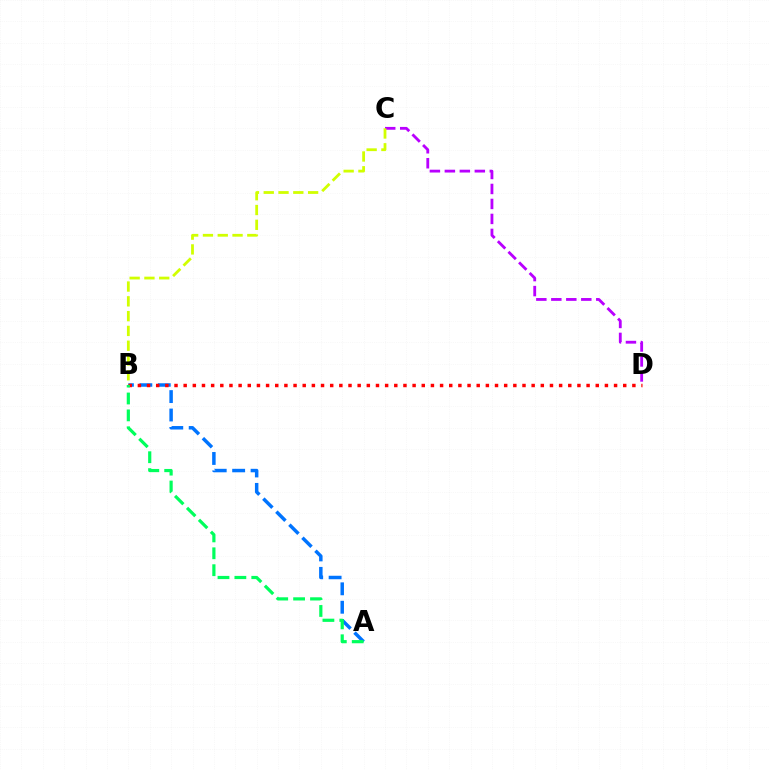{('A', 'B'): [{'color': '#0074ff', 'line_style': 'dashed', 'thickness': 2.5}, {'color': '#00ff5c', 'line_style': 'dashed', 'thickness': 2.3}], ('B', 'D'): [{'color': '#ff0000', 'line_style': 'dotted', 'thickness': 2.49}], ('C', 'D'): [{'color': '#b900ff', 'line_style': 'dashed', 'thickness': 2.04}], ('B', 'C'): [{'color': '#d1ff00', 'line_style': 'dashed', 'thickness': 2.01}]}